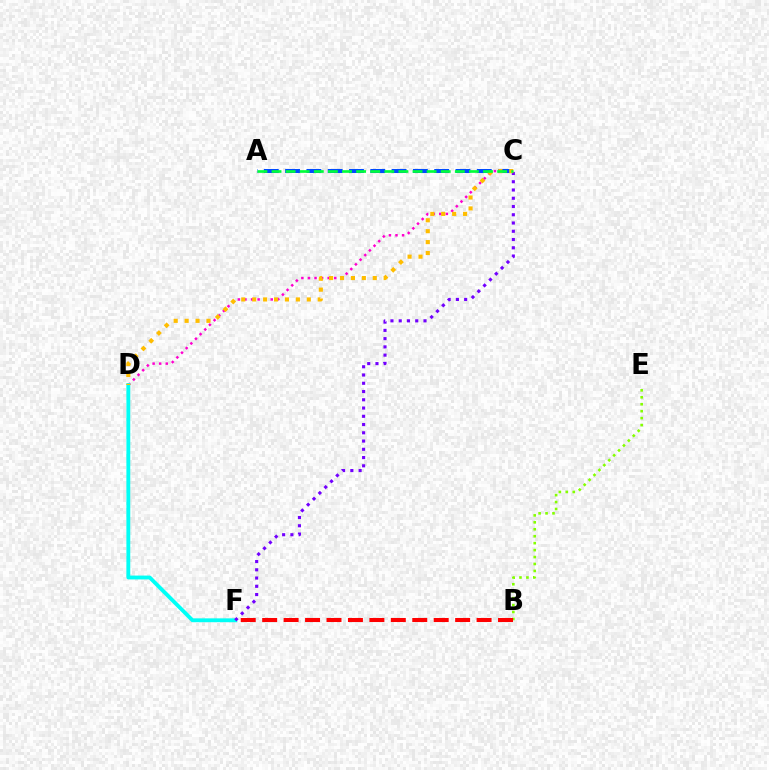{('C', 'D'): [{'color': '#ff00cf', 'line_style': 'dotted', 'thickness': 1.79}, {'color': '#ffbd00', 'line_style': 'dotted', 'thickness': 2.97}], ('A', 'C'): [{'color': '#004bff', 'line_style': 'dashed', 'thickness': 2.89}, {'color': '#00ff39', 'line_style': 'dashed', 'thickness': 1.92}], ('B', 'E'): [{'color': '#84ff00', 'line_style': 'dotted', 'thickness': 1.89}], ('D', 'F'): [{'color': '#00fff6', 'line_style': 'solid', 'thickness': 2.77}], ('C', 'F'): [{'color': '#7200ff', 'line_style': 'dotted', 'thickness': 2.24}], ('B', 'F'): [{'color': '#ff0000', 'line_style': 'dashed', 'thickness': 2.91}]}